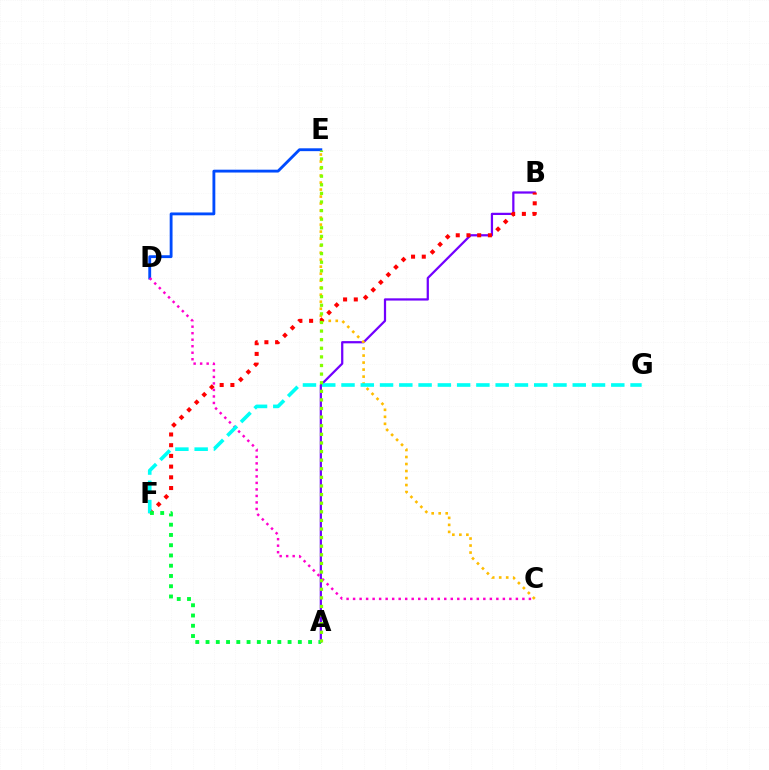{('A', 'B'): [{'color': '#7200ff', 'line_style': 'solid', 'thickness': 1.61}], ('D', 'E'): [{'color': '#004bff', 'line_style': 'solid', 'thickness': 2.05}], ('C', 'E'): [{'color': '#ffbd00', 'line_style': 'dotted', 'thickness': 1.9}], ('B', 'F'): [{'color': '#ff0000', 'line_style': 'dotted', 'thickness': 2.91}], ('C', 'D'): [{'color': '#ff00cf', 'line_style': 'dotted', 'thickness': 1.77}], ('F', 'G'): [{'color': '#00fff6', 'line_style': 'dashed', 'thickness': 2.62}], ('A', 'F'): [{'color': '#00ff39', 'line_style': 'dotted', 'thickness': 2.79}], ('A', 'E'): [{'color': '#84ff00', 'line_style': 'dotted', 'thickness': 2.34}]}